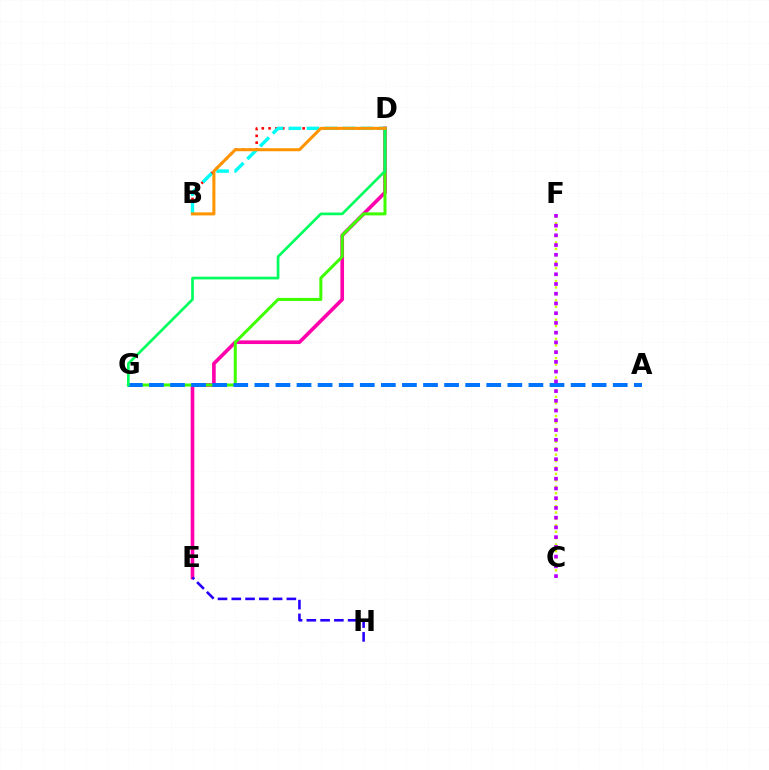{('D', 'E'): [{'color': '#ff00ac', 'line_style': 'solid', 'thickness': 2.62}], ('E', 'H'): [{'color': '#2500ff', 'line_style': 'dashed', 'thickness': 1.87}], ('D', 'G'): [{'color': '#3dff00', 'line_style': 'solid', 'thickness': 2.16}, {'color': '#00ff5c', 'line_style': 'solid', 'thickness': 1.93}], ('C', 'F'): [{'color': '#d1ff00', 'line_style': 'dotted', 'thickness': 1.75}, {'color': '#b900ff', 'line_style': 'dotted', 'thickness': 2.65}], ('B', 'D'): [{'color': '#ff0000', 'line_style': 'dotted', 'thickness': 1.85}, {'color': '#00fff6', 'line_style': 'dashed', 'thickness': 2.45}, {'color': '#ff9400', 'line_style': 'solid', 'thickness': 2.18}], ('A', 'G'): [{'color': '#0074ff', 'line_style': 'dashed', 'thickness': 2.86}]}